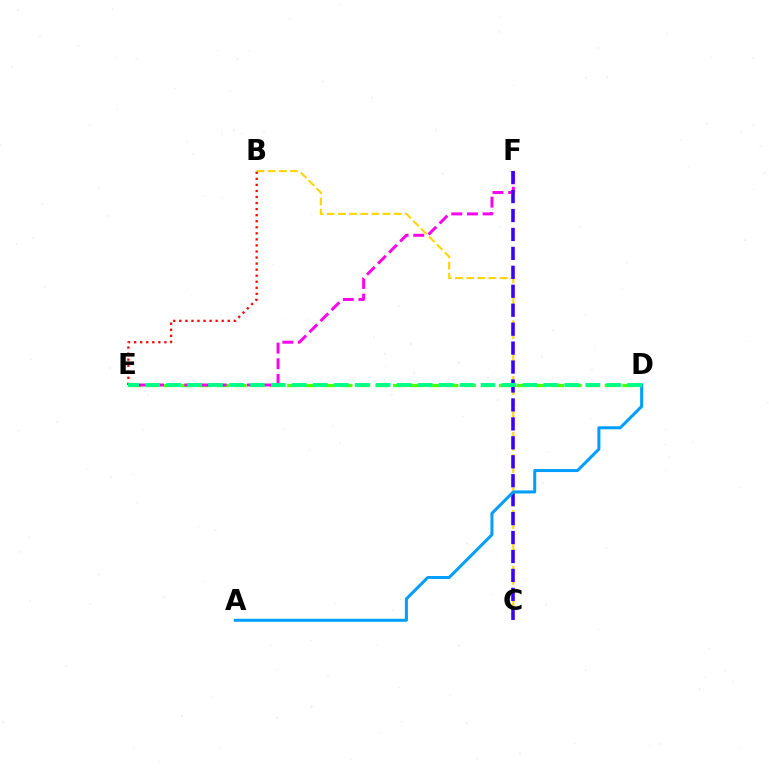{('B', 'C'): [{'color': '#ffd500', 'line_style': 'dashed', 'thickness': 1.52}], ('D', 'E'): [{'color': '#4fff00', 'line_style': 'dashed', 'thickness': 2.4}, {'color': '#00ff86', 'line_style': 'dashed', 'thickness': 2.85}], ('B', 'E'): [{'color': '#ff0000', 'line_style': 'dotted', 'thickness': 1.64}], ('E', 'F'): [{'color': '#ff00ed', 'line_style': 'dashed', 'thickness': 2.13}], ('C', 'F'): [{'color': '#3700ff', 'line_style': 'dashed', 'thickness': 2.57}], ('A', 'D'): [{'color': '#009eff', 'line_style': 'solid', 'thickness': 2.17}]}